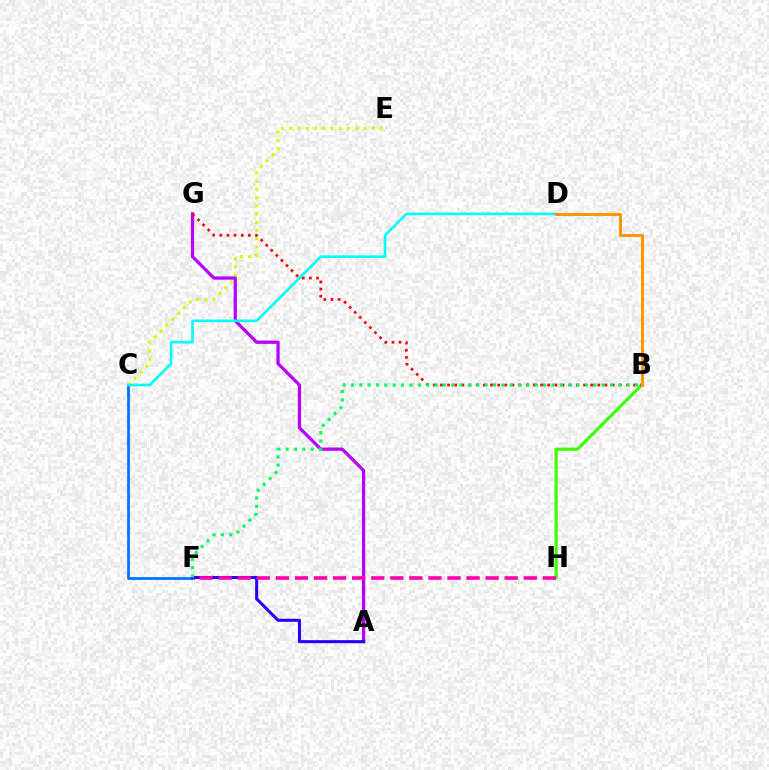{('B', 'H'): [{'color': '#3dff00', 'line_style': 'solid', 'thickness': 2.28}], ('C', 'F'): [{'color': '#0074ff', 'line_style': 'solid', 'thickness': 1.99}], ('C', 'E'): [{'color': '#d1ff00', 'line_style': 'dotted', 'thickness': 2.24}], ('A', 'G'): [{'color': '#b900ff', 'line_style': 'solid', 'thickness': 2.34}], ('A', 'F'): [{'color': '#2500ff', 'line_style': 'solid', 'thickness': 2.19}], ('B', 'G'): [{'color': '#ff0000', 'line_style': 'dotted', 'thickness': 1.94}], ('F', 'H'): [{'color': '#ff00ac', 'line_style': 'dashed', 'thickness': 2.59}], ('C', 'D'): [{'color': '#00fff6', 'line_style': 'solid', 'thickness': 1.88}], ('B', 'D'): [{'color': '#ff9400', 'line_style': 'solid', 'thickness': 2.14}], ('B', 'F'): [{'color': '#00ff5c', 'line_style': 'dotted', 'thickness': 2.27}]}